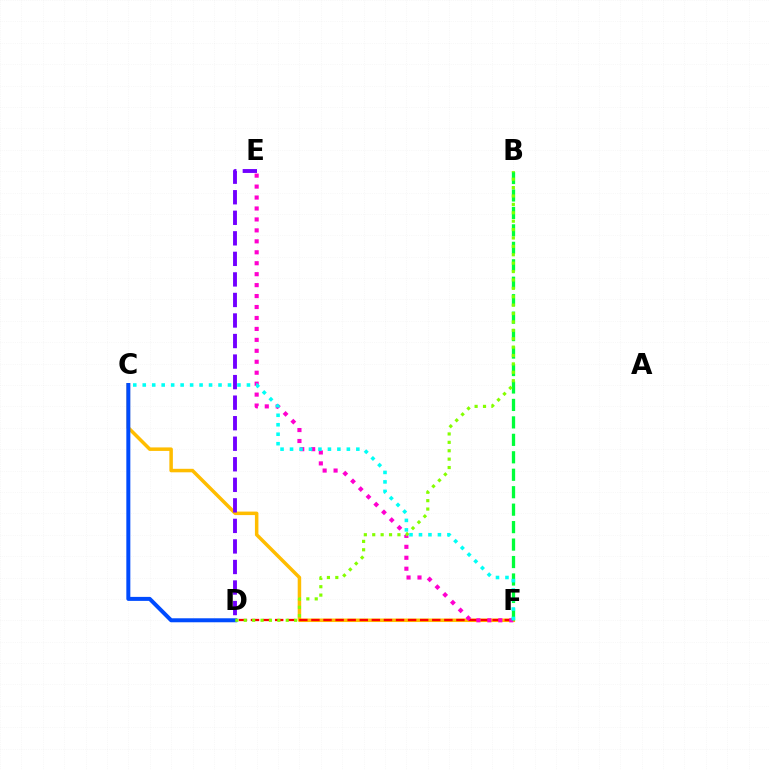{('C', 'F'): [{'color': '#ffbd00', 'line_style': 'solid', 'thickness': 2.52}, {'color': '#00fff6', 'line_style': 'dotted', 'thickness': 2.57}], ('D', 'F'): [{'color': '#ff0000', 'line_style': 'dashed', 'thickness': 1.64}], ('E', 'F'): [{'color': '#ff00cf', 'line_style': 'dotted', 'thickness': 2.97}], ('D', 'E'): [{'color': '#7200ff', 'line_style': 'dashed', 'thickness': 2.79}], ('B', 'F'): [{'color': '#00ff39', 'line_style': 'dashed', 'thickness': 2.37}], ('C', 'D'): [{'color': '#004bff', 'line_style': 'solid', 'thickness': 2.88}], ('B', 'D'): [{'color': '#84ff00', 'line_style': 'dotted', 'thickness': 2.28}]}